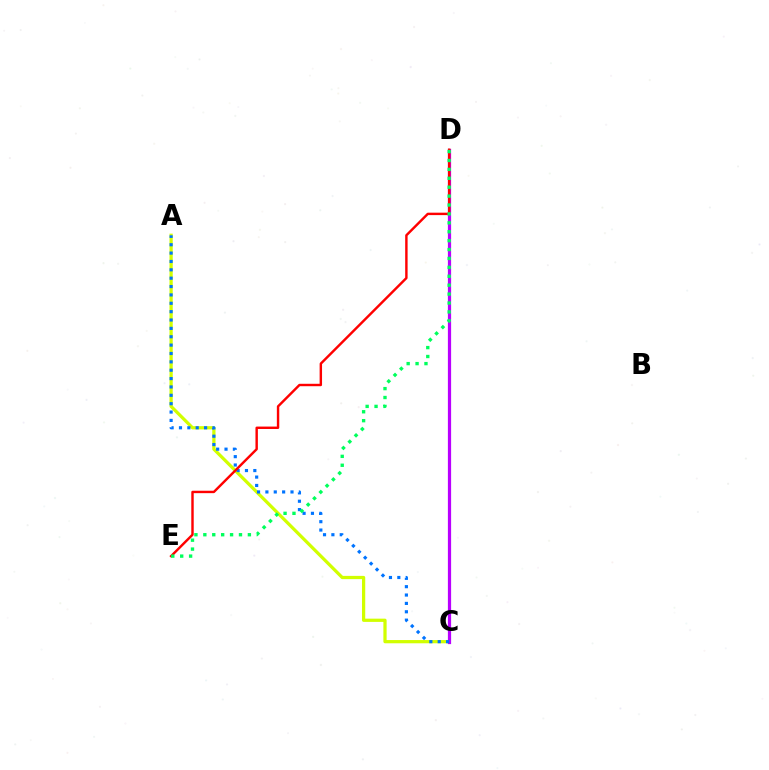{('A', 'C'): [{'color': '#d1ff00', 'line_style': 'solid', 'thickness': 2.33}, {'color': '#0074ff', 'line_style': 'dotted', 'thickness': 2.27}], ('C', 'D'): [{'color': '#b900ff', 'line_style': 'solid', 'thickness': 2.32}], ('D', 'E'): [{'color': '#ff0000', 'line_style': 'solid', 'thickness': 1.75}, {'color': '#00ff5c', 'line_style': 'dotted', 'thickness': 2.42}]}